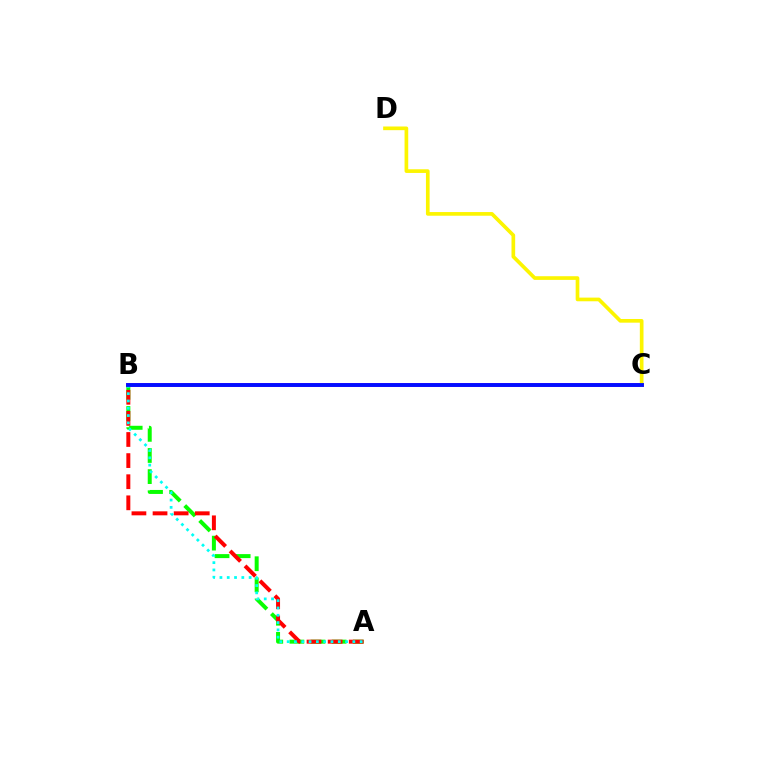{('B', 'C'): [{'color': '#ee00ff', 'line_style': 'solid', 'thickness': 2.88}, {'color': '#0010ff', 'line_style': 'solid', 'thickness': 2.76}], ('A', 'B'): [{'color': '#08ff00', 'line_style': 'dashed', 'thickness': 2.87}, {'color': '#ff0000', 'line_style': 'dashed', 'thickness': 2.87}, {'color': '#00fff6', 'line_style': 'dotted', 'thickness': 1.98}], ('C', 'D'): [{'color': '#fcf500', 'line_style': 'solid', 'thickness': 2.64}]}